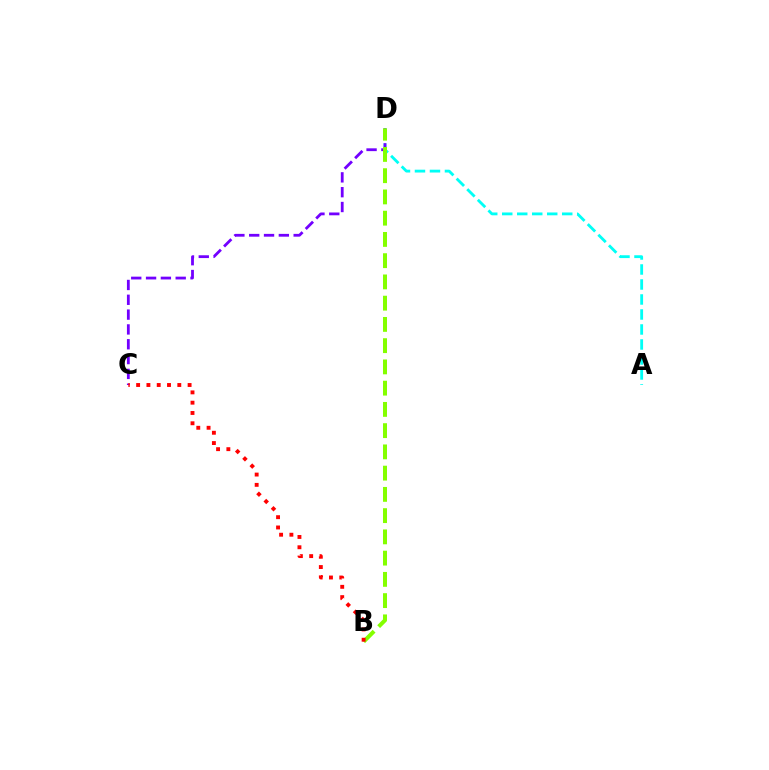{('A', 'D'): [{'color': '#00fff6', 'line_style': 'dashed', 'thickness': 2.04}], ('C', 'D'): [{'color': '#7200ff', 'line_style': 'dashed', 'thickness': 2.01}], ('B', 'D'): [{'color': '#84ff00', 'line_style': 'dashed', 'thickness': 2.89}], ('B', 'C'): [{'color': '#ff0000', 'line_style': 'dotted', 'thickness': 2.8}]}